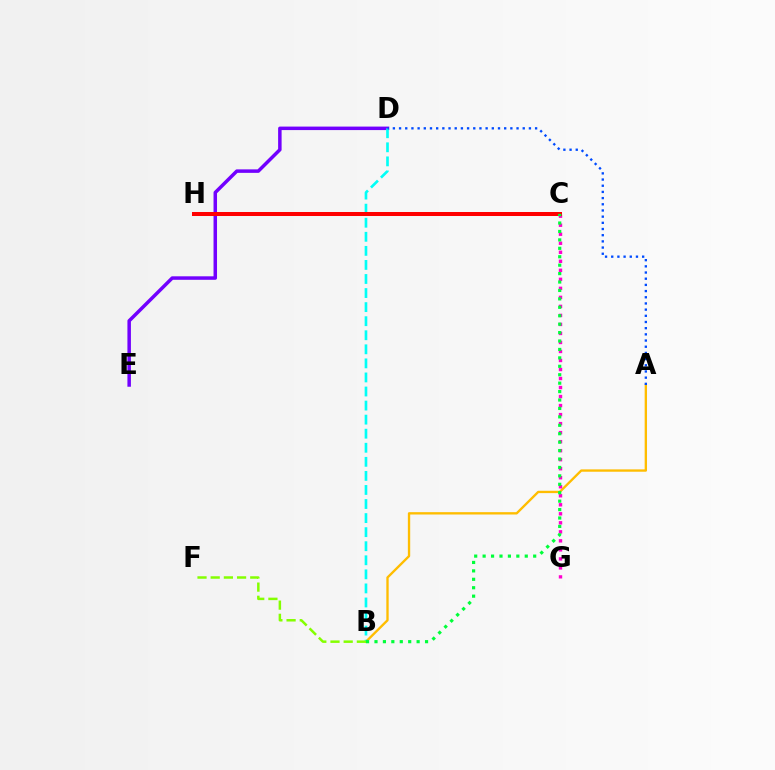{('D', 'E'): [{'color': '#7200ff', 'line_style': 'solid', 'thickness': 2.51}], ('A', 'B'): [{'color': '#ffbd00', 'line_style': 'solid', 'thickness': 1.69}], ('C', 'G'): [{'color': '#ff00cf', 'line_style': 'dotted', 'thickness': 2.45}], ('B', 'D'): [{'color': '#00fff6', 'line_style': 'dashed', 'thickness': 1.91}], ('C', 'H'): [{'color': '#ff0000', 'line_style': 'solid', 'thickness': 2.89}], ('B', 'F'): [{'color': '#84ff00', 'line_style': 'dashed', 'thickness': 1.79}], ('A', 'D'): [{'color': '#004bff', 'line_style': 'dotted', 'thickness': 1.68}], ('B', 'C'): [{'color': '#00ff39', 'line_style': 'dotted', 'thickness': 2.29}]}